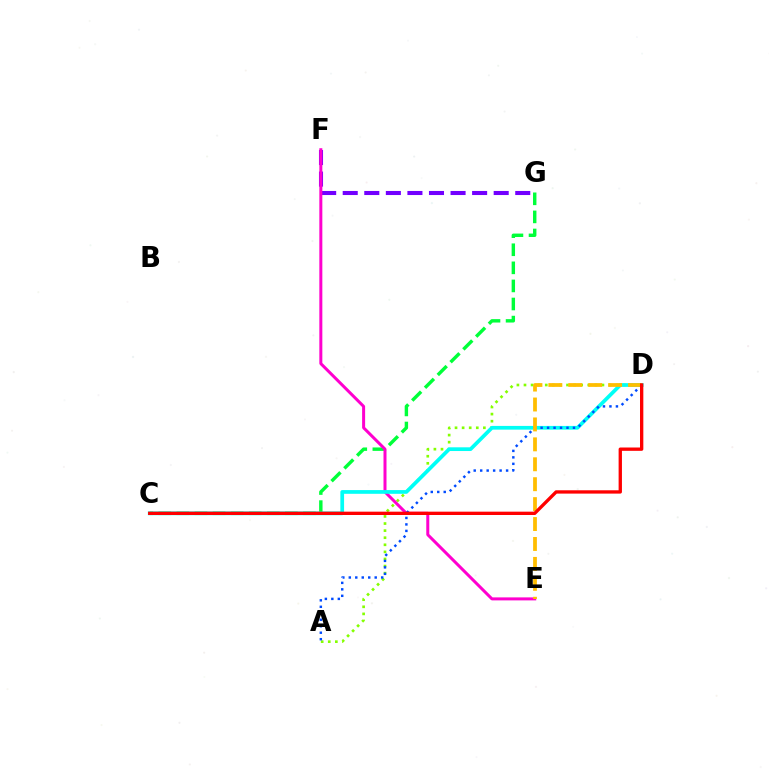{('A', 'D'): [{'color': '#84ff00', 'line_style': 'dotted', 'thickness': 1.93}, {'color': '#004bff', 'line_style': 'dotted', 'thickness': 1.76}], ('F', 'G'): [{'color': '#7200ff', 'line_style': 'dashed', 'thickness': 2.93}], ('C', 'G'): [{'color': '#00ff39', 'line_style': 'dashed', 'thickness': 2.46}], ('E', 'F'): [{'color': '#ff00cf', 'line_style': 'solid', 'thickness': 2.16}], ('C', 'D'): [{'color': '#00fff6', 'line_style': 'solid', 'thickness': 2.68}, {'color': '#ff0000', 'line_style': 'solid', 'thickness': 2.4}], ('D', 'E'): [{'color': '#ffbd00', 'line_style': 'dashed', 'thickness': 2.71}]}